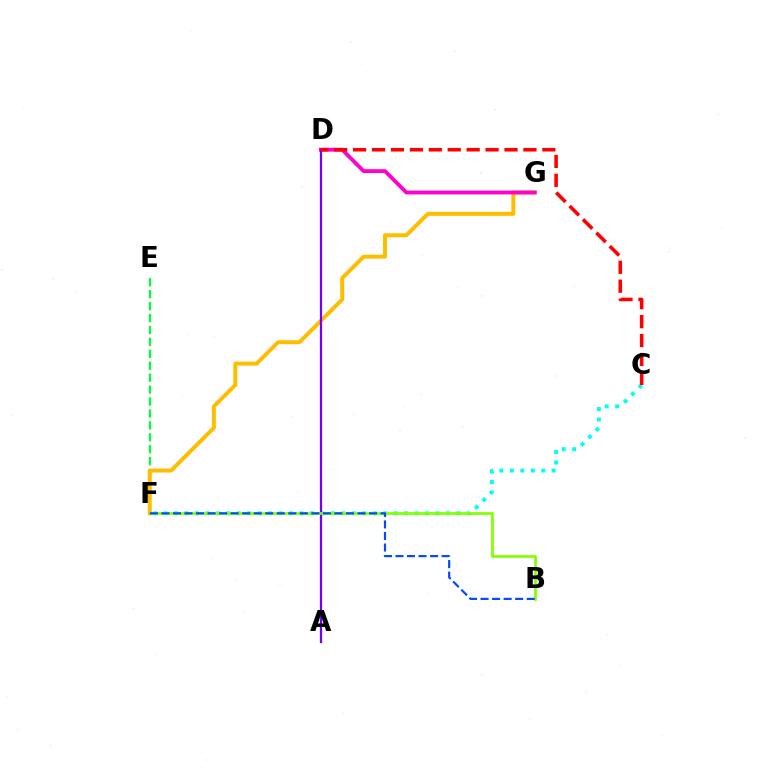{('E', 'F'): [{'color': '#00ff39', 'line_style': 'dashed', 'thickness': 1.62}], ('F', 'G'): [{'color': '#ffbd00', 'line_style': 'solid', 'thickness': 2.85}], ('C', 'F'): [{'color': '#00fff6', 'line_style': 'dotted', 'thickness': 2.84}], ('D', 'G'): [{'color': '#ff00cf', 'line_style': 'solid', 'thickness': 2.76}], ('A', 'D'): [{'color': '#7200ff', 'line_style': 'solid', 'thickness': 1.61}], ('B', 'F'): [{'color': '#84ff00', 'line_style': 'solid', 'thickness': 1.96}, {'color': '#004bff', 'line_style': 'dashed', 'thickness': 1.57}], ('C', 'D'): [{'color': '#ff0000', 'line_style': 'dashed', 'thickness': 2.57}]}